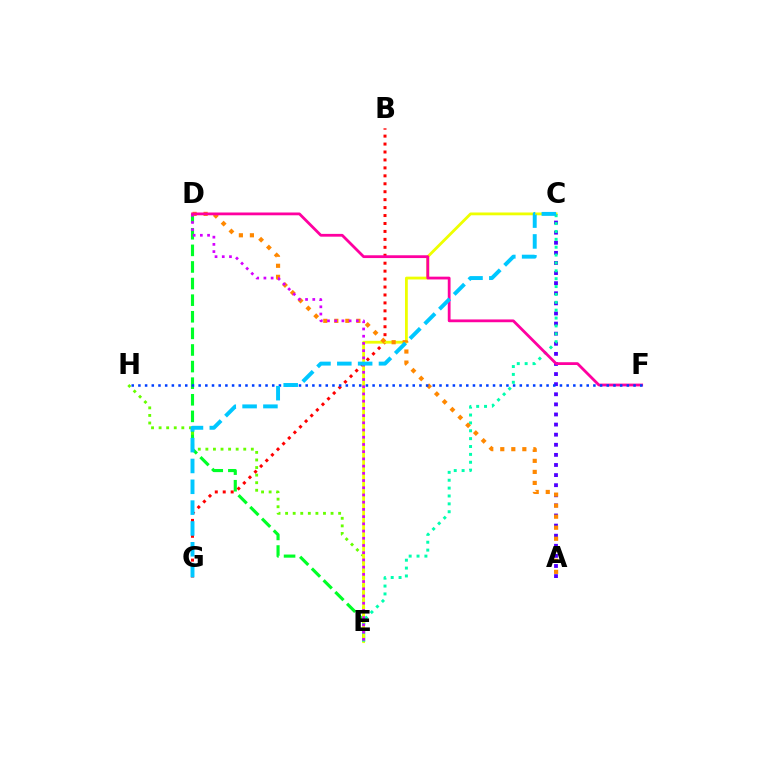{('D', 'E'): [{'color': '#00ff27', 'line_style': 'dashed', 'thickness': 2.26}, {'color': '#d600ff', 'line_style': 'dotted', 'thickness': 1.96}], ('A', 'C'): [{'color': '#4f00ff', 'line_style': 'dotted', 'thickness': 2.74}], ('E', 'H'): [{'color': '#66ff00', 'line_style': 'dotted', 'thickness': 2.06}], ('B', 'G'): [{'color': '#ff0000', 'line_style': 'dotted', 'thickness': 2.16}], ('C', 'E'): [{'color': '#eeff00', 'line_style': 'solid', 'thickness': 2.02}, {'color': '#00ffaf', 'line_style': 'dotted', 'thickness': 2.14}], ('A', 'D'): [{'color': '#ff8800', 'line_style': 'dotted', 'thickness': 3.0}], ('D', 'F'): [{'color': '#ff00a0', 'line_style': 'solid', 'thickness': 2.01}], ('F', 'H'): [{'color': '#003fff', 'line_style': 'dotted', 'thickness': 1.82}], ('C', 'G'): [{'color': '#00c7ff', 'line_style': 'dashed', 'thickness': 2.83}]}